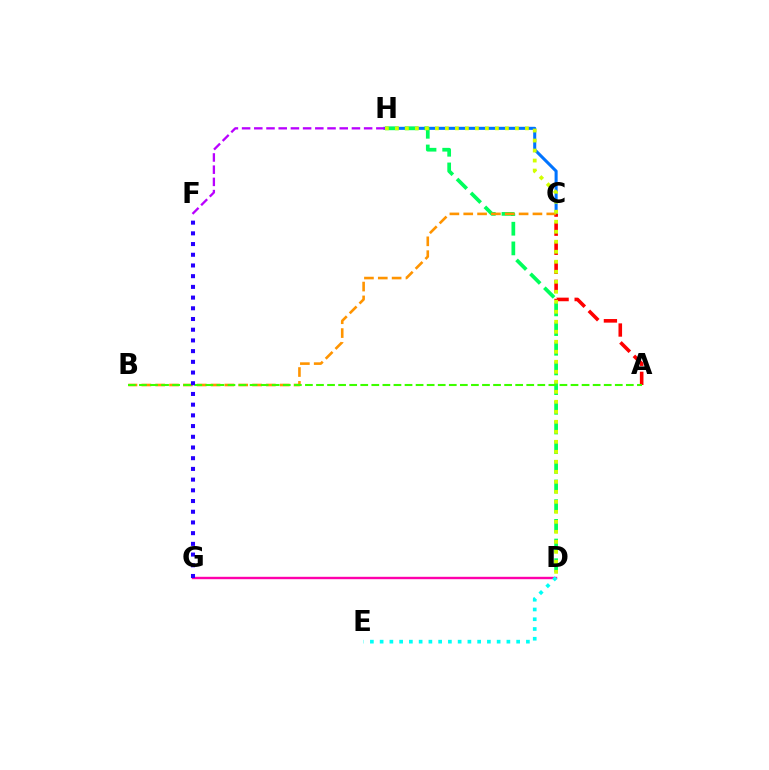{('C', 'H'): [{'color': '#0074ff', 'line_style': 'solid', 'thickness': 2.2}], ('D', 'H'): [{'color': '#00ff5c', 'line_style': 'dashed', 'thickness': 2.67}, {'color': '#d1ff00', 'line_style': 'dotted', 'thickness': 2.72}], ('D', 'G'): [{'color': '#ff00ac', 'line_style': 'solid', 'thickness': 1.73}], ('D', 'E'): [{'color': '#00fff6', 'line_style': 'dotted', 'thickness': 2.65}], ('A', 'C'): [{'color': '#ff0000', 'line_style': 'dashed', 'thickness': 2.59}], ('B', 'C'): [{'color': '#ff9400', 'line_style': 'dashed', 'thickness': 1.88}], ('A', 'B'): [{'color': '#3dff00', 'line_style': 'dashed', 'thickness': 1.5}], ('F', 'G'): [{'color': '#2500ff', 'line_style': 'dotted', 'thickness': 2.91}], ('F', 'H'): [{'color': '#b900ff', 'line_style': 'dashed', 'thickness': 1.66}]}